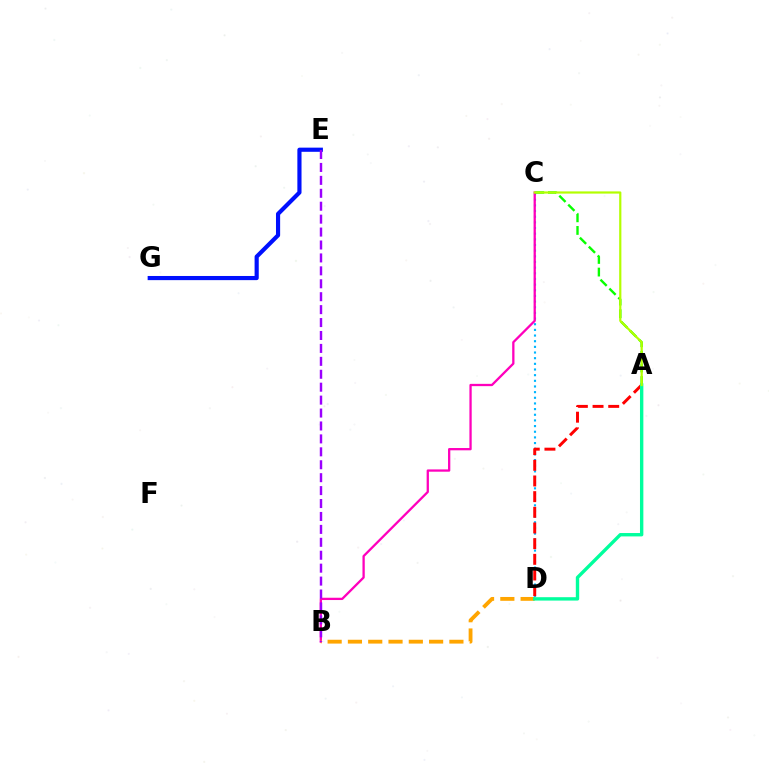{('C', 'D'): [{'color': '#00b5ff', 'line_style': 'dotted', 'thickness': 1.54}], ('B', 'C'): [{'color': '#ff00bd', 'line_style': 'solid', 'thickness': 1.65}], ('A', 'C'): [{'color': '#08ff00', 'line_style': 'dashed', 'thickness': 1.71}, {'color': '#b3ff00', 'line_style': 'solid', 'thickness': 1.59}], ('E', 'G'): [{'color': '#0010ff', 'line_style': 'solid', 'thickness': 2.99}], ('A', 'D'): [{'color': '#ff0000', 'line_style': 'dashed', 'thickness': 2.13}, {'color': '#00ff9d', 'line_style': 'solid', 'thickness': 2.43}], ('B', 'D'): [{'color': '#ffa500', 'line_style': 'dashed', 'thickness': 2.76}], ('B', 'E'): [{'color': '#9b00ff', 'line_style': 'dashed', 'thickness': 1.76}]}